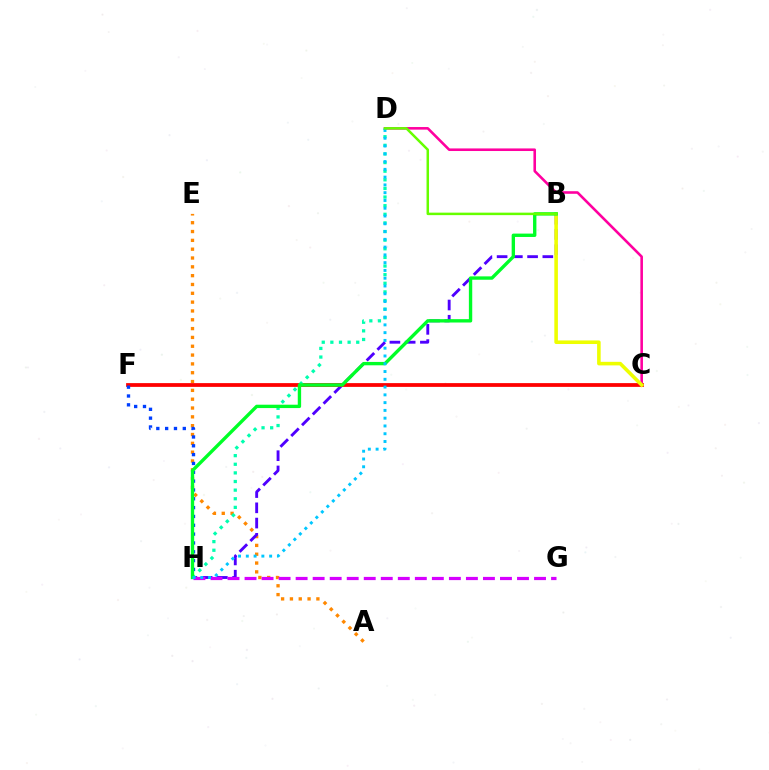{('A', 'E'): [{'color': '#ff8800', 'line_style': 'dotted', 'thickness': 2.4}], ('B', 'H'): [{'color': '#4f00ff', 'line_style': 'dashed', 'thickness': 2.07}, {'color': '#00ff27', 'line_style': 'solid', 'thickness': 2.42}], ('C', 'D'): [{'color': '#ff00a0', 'line_style': 'solid', 'thickness': 1.87}], ('C', 'F'): [{'color': '#ff0000', 'line_style': 'solid', 'thickness': 2.71}], ('B', 'C'): [{'color': '#eeff00', 'line_style': 'solid', 'thickness': 2.58}], ('D', 'H'): [{'color': '#00ffaf', 'line_style': 'dotted', 'thickness': 2.34}, {'color': '#00c7ff', 'line_style': 'dotted', 'thickness': 2.11}], ('F', 'H'): [{'color': '#003fff', 'line_style': 'dotted', 'thickness': 2.4}], ('G', 'H'): [{'color': '#d600ff', 'line_style': 'dashed', 'thickness': 2.31}], ('B', 'D'): [{'color': '#66ff00', 'line_style': 'solid', 'thickness': 1.79}]}